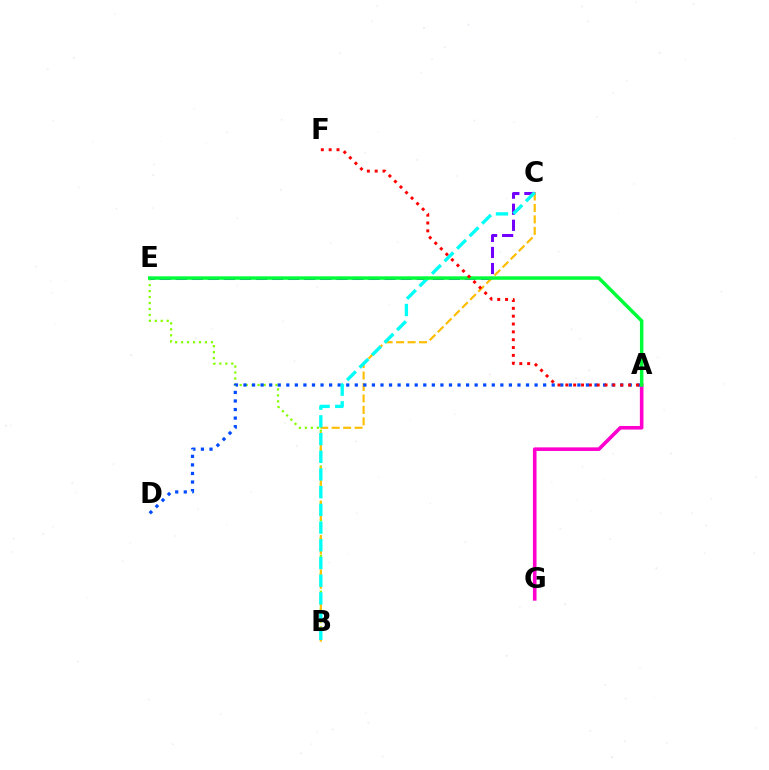{('B', 'E'): [{'color': '#84ff00', 'line_style': 'dotted', 'thickness': 1.62}], ('C', 'E'): [{'color': '#7200ff', 'line_style': 'dashed', 'thickness': 2.18}], ('B', 'C'): [{'color': '#ffbd00', 'line_style': 'dashed', 'thickness': 1.56}, {'color': '#00fff6', 'line_style': 'dashed', 'thickness': 2.4}], ('A', 'D'): [{'color': '#004bff', 'line_style': 'dotted', 'thickness': 2.33}], ('A', 'G'): [{'color': '#ff00cf', 'line_style': 'solid', 'thickness': 2.59}], ('A', 'E'): [{'color': '#00ff39', 'line_style': 'solid', 'thickness': 2.51}], ('A', 'F'): [{'color': '#ff0000', 'line_style': 'dotted', 'thickness': 2.13}]}